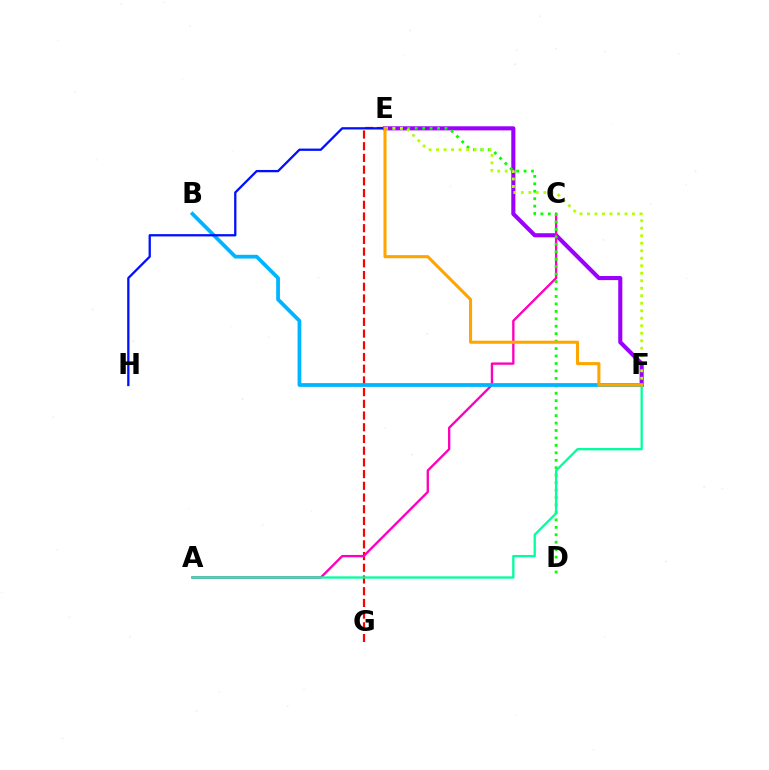{('E', 'G'): [{'color': '#ff0000', 'line_style': 'dashed', 'thickness': 1.59}], ('E', 'F'): [{'color': '#9b00ff', 'line_style': 'solid', 'thickness': 2.95}, {'color': '#b3ff00', 'line_style': 'dotted', 'thickness': 2.04}, {'color': '#ffa500', 'line_style': 'solid', 'thickness': 2.21}], ('A', 'C'): [{'color': '#ff00bd', 'line_style': 'solid', 'thickness': 1.69}], ('D', 'E'): [{'color': '#08ff00', 'line_style': 'dotted', 'thickness': 2.02}], ('B', 'F'): [{'color': '#00b5ff', 'line_style': 'solid', 'thickness': 2.71}], ('E', 'H'): [{'color': '#0010ff', 'line_style': 'solid', 'thickness': 1.65}], ('A', 'F'): [{'color': '#00ff9d', 'line_style': 'solid', 'thickness': 1.65}]}